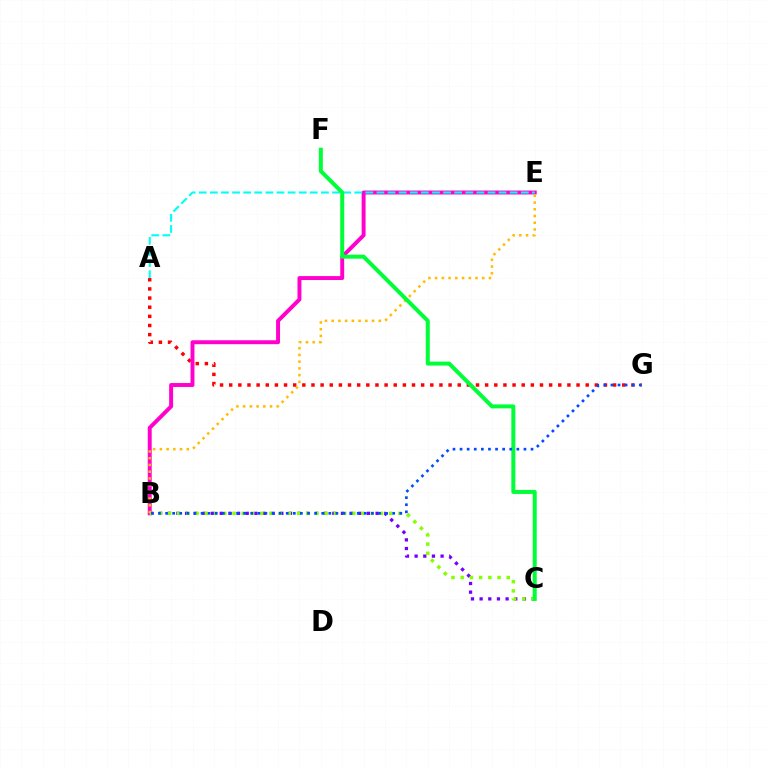{('A', 'G'): [{'color': '#ff0000', 'line_style': 'dotted', 'thickness': 2.48}], ('B', 'E'): [{'color': '#ff00cf', 'line_style': 'solid', 'thickness': 2.84}, {'color': '#ffbd00', 'line_style': 'dotted', 'thickness': 1.83}], ('B', 'C'): [{'color': '#7200ff', 'line_style': 'dotted', 'thickness': 2.35}, {'color': '#84ff00', 'line_style': 'dotted', 'thickness': 2.5}], ('A', 'E'): [{'color': '#00fff6', 'line_style': 'dashed', 'thickness': 1.51}], ('C', 'F'): [{'color': '#00ff39', 'line_style': 'solid', 'thickness': 2.88}], ('B', 'G'): [{'color': '#004bff', 'line_style': 'dotted', 'thickness': 1.93}]}